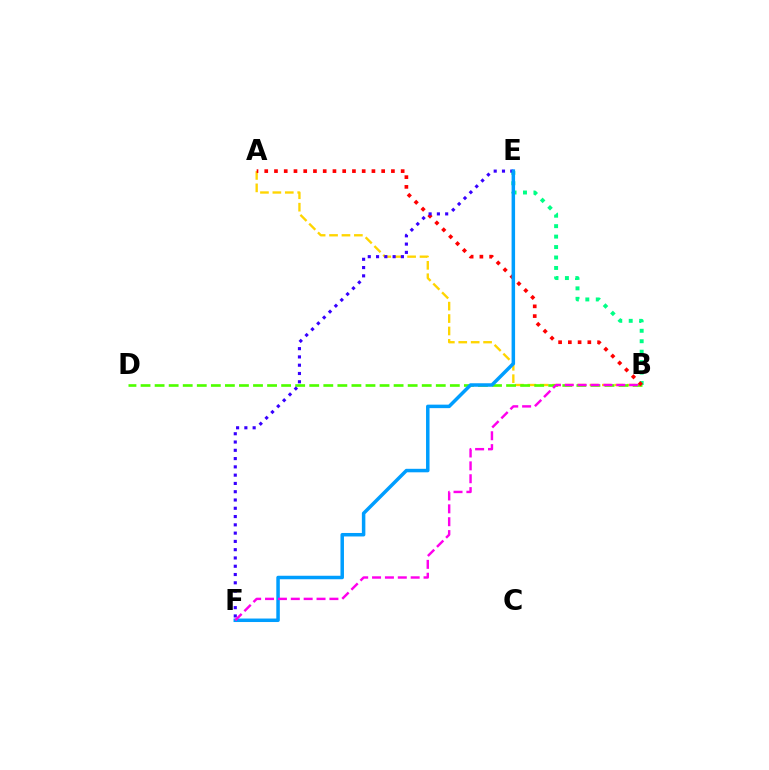{('A', 'B'): [{'color': '#ffd500', 'line_style': 'dashed', 'thickness': 1.69}, {'color': '#ff0000', 'line_style': 'dotted', 'thickness': 2.65}], ('B', 'D'): [{'color': '#4fff00', 'line_style': 'dashed', 'thickness': 1.91}], ('B', 'E'): [{'color': '#00ff86', 'line_style': 'dotted', 'thickness': 2.84}], ('E', 'F'): [{'color': '#3700ff', 'line_style': 'dotted', 'thickness': 2.25}, {'color': '#009eff', 'line_style': 'solid', 'thickness': 2.52}], ('B', 'F'): [{'color': '#ff00ed', 'line_style': 'dashed', 'thickness': 1.75}]}